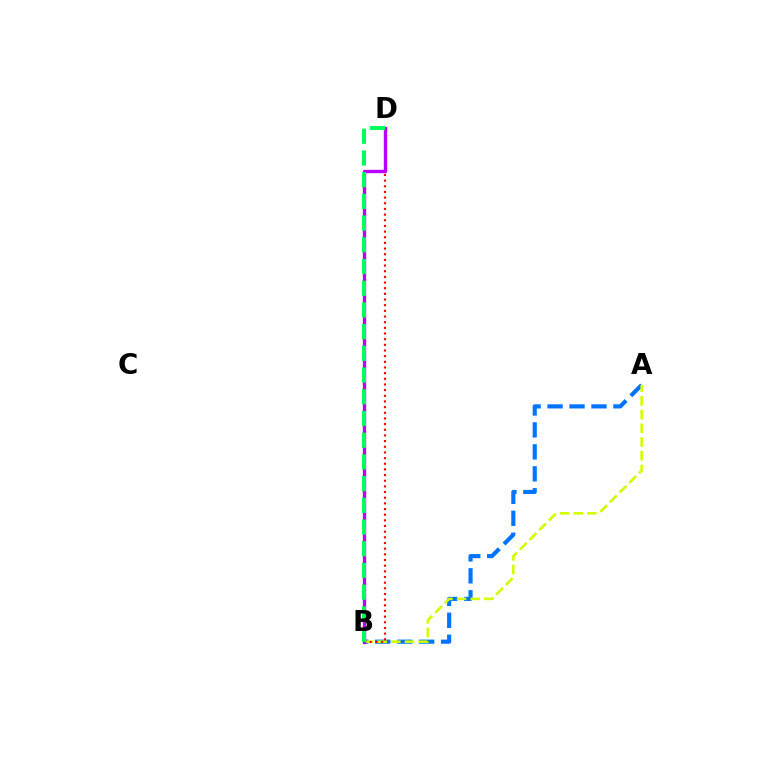{('A', 'B'): [{'color': '#0074ff', 'line_style': 'dashed', 'thickness': 2.98}, {'color': '#d1ff00', 'line_style': 'dashed', 'thickness': 1.86}], ('B', 'D'): [{'color': '#ff0000', 'line_style': 'dotted', 'thickness': 1.54}, {'color': '#b900ff', 'line_style': 'solid', 'thickness': 2.42}, {'color': '#00ff5c', 'line_style': 'dashed', 'thickness': 2.95}]}